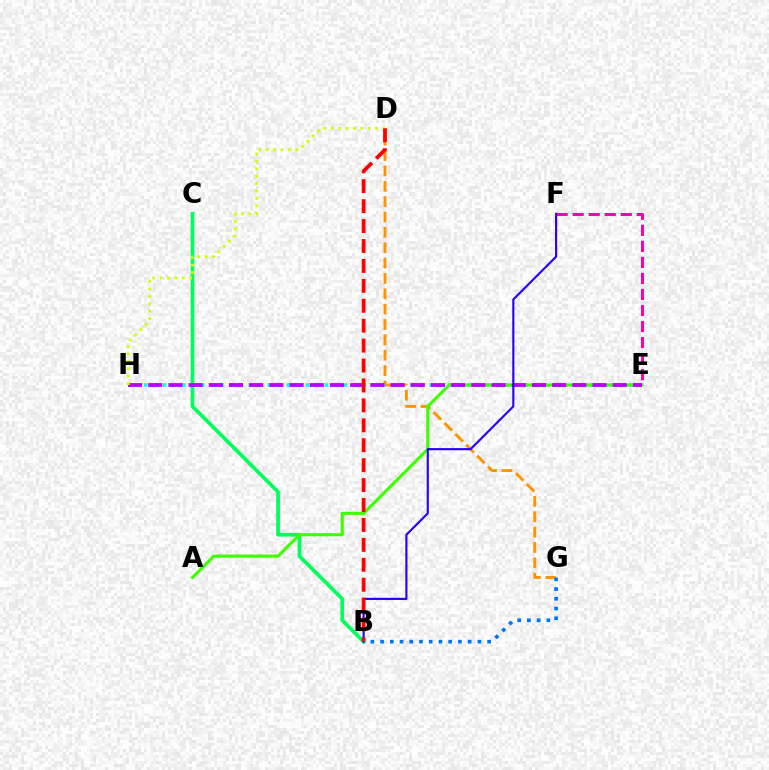{('D', 'G'): [{'color': '#ff9400', 'line_style': 'dashed', 'thickness': 2.09}], ('B', 'C'): [{'color': '#00ff5c', 'line_style': 'solid', 'thickness': 2.68}], ('E', 'F'): [{'color': '#ff00ac', 'line_style': 'dashed', 'thickness': 2.18}], ('E', 'H'): [{'color': '#00fff6', 'line_style': 'dotted', 'thickness': 2.58}, {'color': '#b900ff', 'line_style': 'dashed', 'thickness': 2.74}], ('A', 'E'): [{'color': '#3dff00', 'line_style': 'solid', 'thickness': 2.22}], ('D', 'H'): [{'color': '#d1ff00', 'line_style': 'dotted', 'thickness': 2.01}], ('B', 'F'): [{'color': '#2500ff', 'line_style': 'solid', 'thickness': 1.54}], ('B', 'D'): [{'color': '#ff0000', 'line_style': 'dashed', 'thickness': 2.71}], ('B', 'G'): [{'color': '#0074ff', 'line_style': 'dotted', 'thickness': 2.64}]}